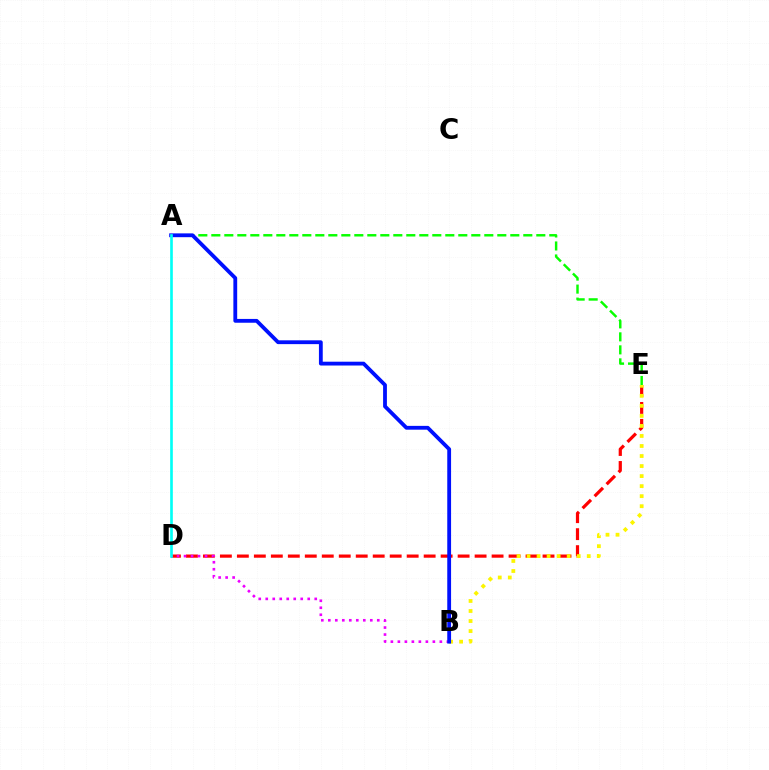{('D', 'E'): [{'color': '#ff0000', 'line_style': 'dashed', 'thickness': 2.31}], ('A', 'E'): [{'color': '#08ff00', 'line_style': 'dashed', 'thickness': 1.77}], ('B', 'D'): [{'color': '#ee00ff', 'line_style': 'dotted', 'thickness': 1.9}], ('B', 'E'): [{'color': '#fcf500', 'line_style': 'dotted', 'thickness': 2.73}], ('A', 'B'): [{'color': '#0010ff', 'line_style': 'solid', 'thickness': 2.75}], ('A', 'D'): [{'color': '#00fff6', 'line_style': 'solid', 'thickness': 1.91}]}